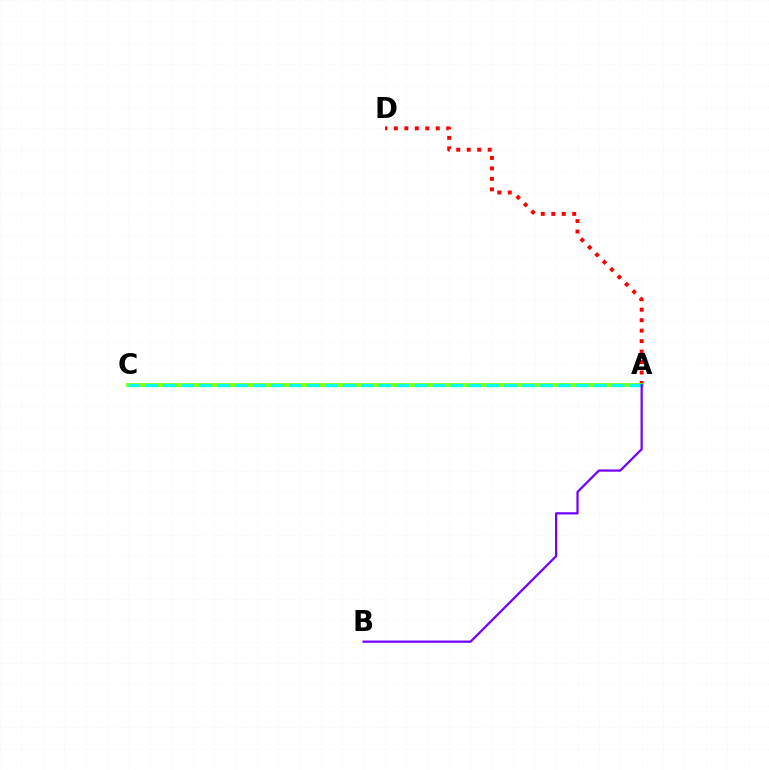{('A', 'D'): [{'color': '#ff0000', 'line_style': 'dotted', 'thickness': 2.85}], ('A', 'C'): [{'color': '#84ff00', 'line_style': 'solid', 'thickness': 2.74}, {'color': '#00fff6', 'line_style': 'dashed', 'thickness': 2.44}], ('A', 'B'): [{'color': '#7200ff', 'line_style': 'solid', 'thickness': 1.61}]}